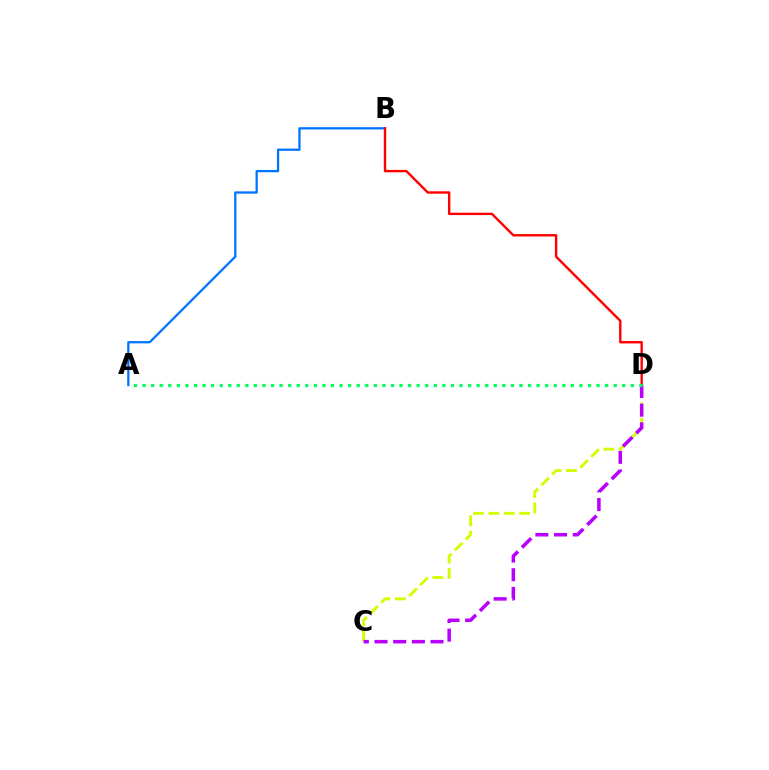{('A', 'B'): [{'color': '#0074ff', 'line_style': 'solid', 'thickness': 1.64}], ('C', 'D'): [{'color': '#d1ff00', 'line_style': 'dashed', 'thickness': 2.09}, {'color': '#b900ff', 'line_style': 'dashed', 'thickness': 2.54}], ('B', 'D'): [{'color': '#ff0000', 'line_style': 'solid', 'thickness': 1.72}], ('A', 'D'): [{'color': '#00ff5c', 'line_style': 'dotted', 'thickness': 2.33}]}